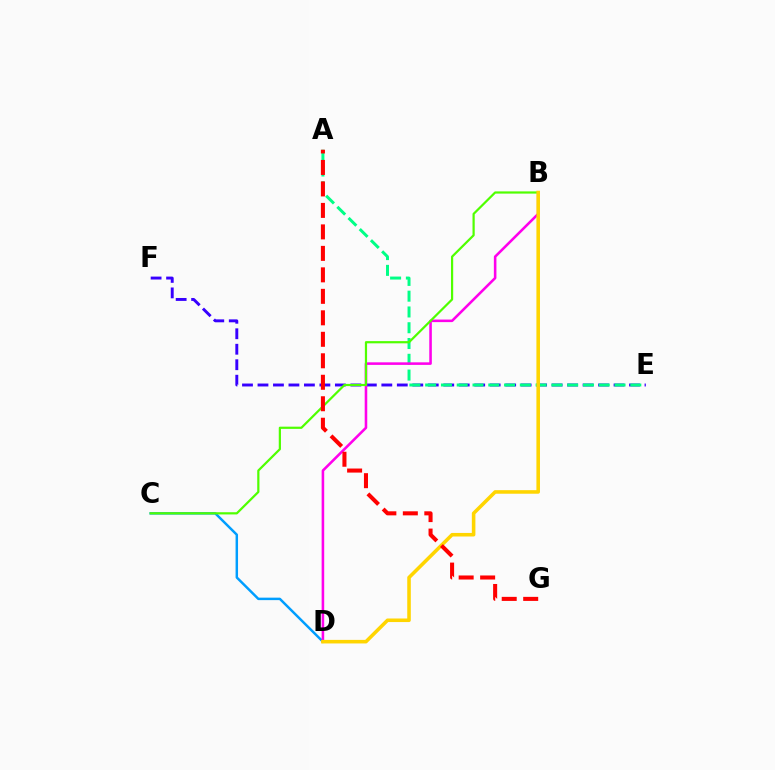{('C', 'D'): [{'color': '#009eff', 'line_style': 'solid', 'thickness': 1.78}], ('E', 'F'): [{'color': '#3700ff', 'line_style': 'dashed', 'thickness': 2.1}], ('A', 'E'): [{'color': '#00ff86', 'line_style': 'dashed', 'thickness': 2.14}], ('B', 'D'): [{'color': '#ff00ed', 'line_style': 'solid', 'thickness': 1.85}, {'color': '#ffd500', 'line_style': 'solid', 'thickness': 2.57}], ('B', 'C'): [{'color': '#4fff00', 'line_style': 'solid', 'thickness': 1.59}], ('A', 'G'): [{'color': '#ff0000', 'line_style': 'dashed', 'thickness': 2.92}]}